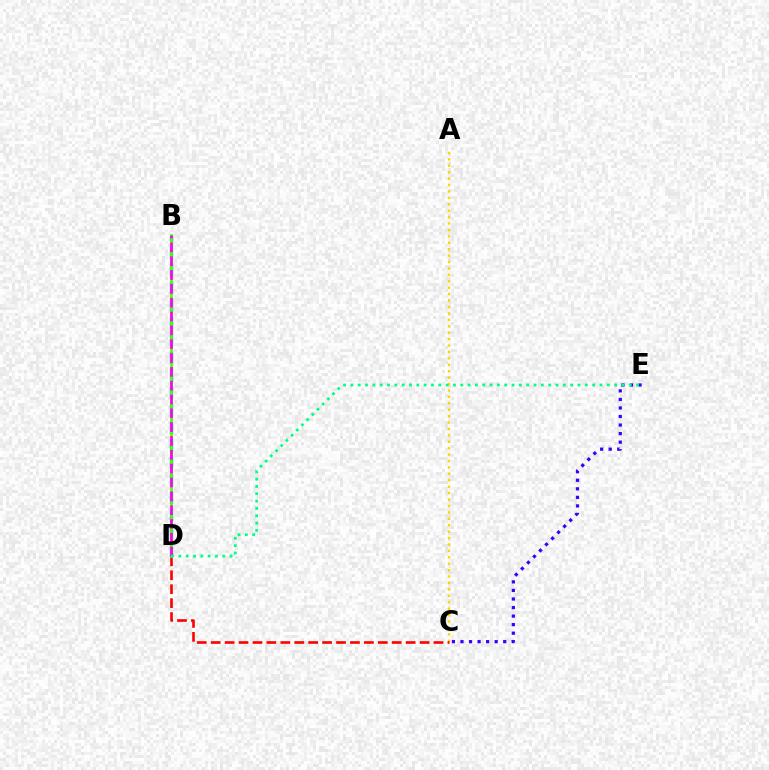{('A', 'C'): [{'color': '#ffd500', 'line_style': 'dotted', 'thickness': 1.74}], ('B', 'D'): [{'color': '#009eff', 'line_style': 'dashed', 'thickness': 2.38}, {'color': '#4fff00', 'line_style': 'solid', 'thickness': 1.92}, {'color': '#ff00ed', 'line_style': 'dashed', 'thickness': 1.88}], ('C', 'D'): [{'color': '#ff0000', 'line_style': 'dashed', 'thickness': 1.89}], ('C', 'E'): [{'color': '#3700ff', 'line_style': 'dotted', 'thickness': 2.32}], ('D', 'E'): [{'color': '#00ff86', 'line_style': 'dotted', 'thickness': 1.99}]}